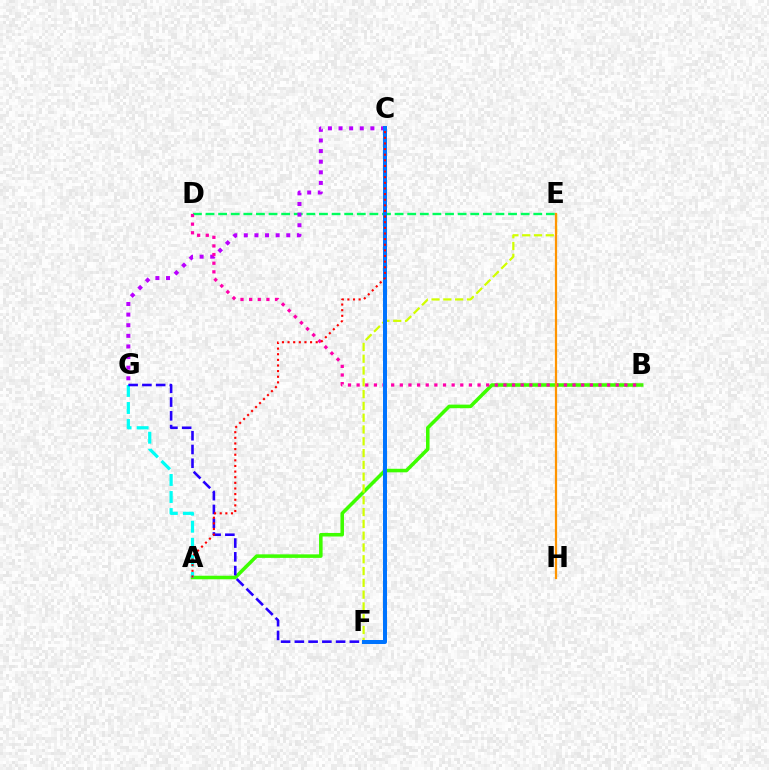{('D', 'E'): [{'color': '#00ff5c', 'line_style': 'dashed', 'thickness': 1.71}], ('A', 'B'): [{'color': '#3dff00', 'line_style': 'solid', 'thickness': 2.55}], ('C', 'G'): [{'color': '#b900ff', 'line_style': 'dotted', 'thickness': 2.88}], ('A', 'G'): [{'color': '#00fff6', 'line_style': 'dashed', 'thickness': 2.31}], ('B', 'D'): [{'color': '#ff00ac', 'line_style': 'dotted', 'thickness': 2.35}], ('F', 'G'): [{'color': '#2500ff', 'line_style': 'dashed', 'thickness': 1.87}], ('E', 'F'): [{'color': '#d1ff00', 'line_style': 'dashed', 'thickness': 1.6}], ('C', 'F'): [{'color': '#0074ff', 'line_style': 'solid', 'thickness': 2.89}], ('A', 'C'): [{'color': '#ff0000', 'line_style': 'dotted', 'thickness': 1.53}], ('E', 'H'): [{'color': '#ff9400', 'line_style': 'solid', 'thickness': 1.61}]}